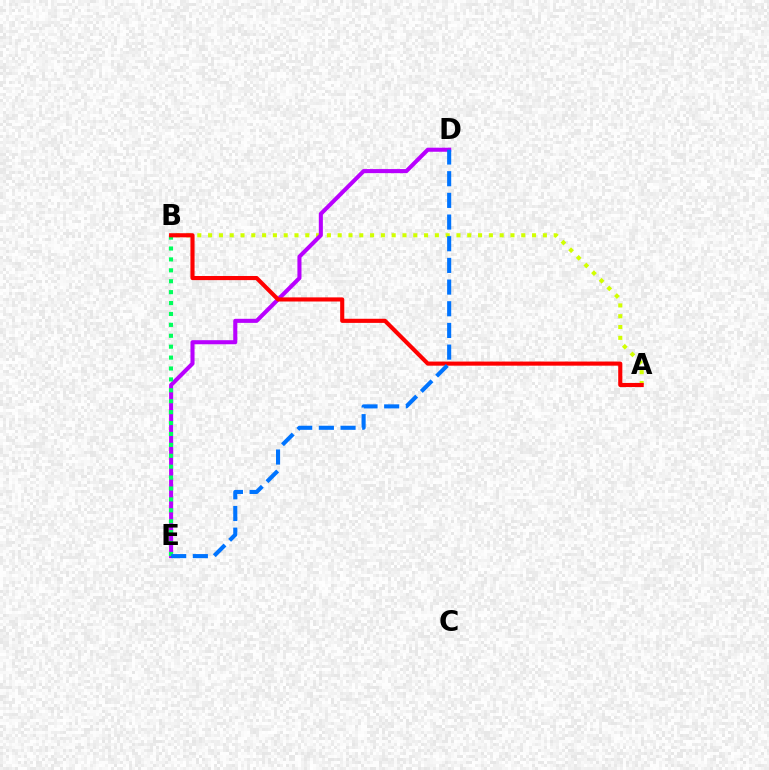{('A', 'B'): [{'color': '#d1ff00', 'line_style': 'dotted', 'thickness': 2.93}, {'color': '#ff0000', 'line_style': 'solid', 'thickness': 2.96}], ('D', 'E'): [{'color': '#b900ff', 'line_style': 'solid', 'thickness': 2.93}, {'color': '#0074ff', 'line_style': 'dashed', 'thickness': 2.94}], ('B', 'E'): [{'color': '#00ff5c', 'line_style': 'dotted', 'thickness': 2.96}]}